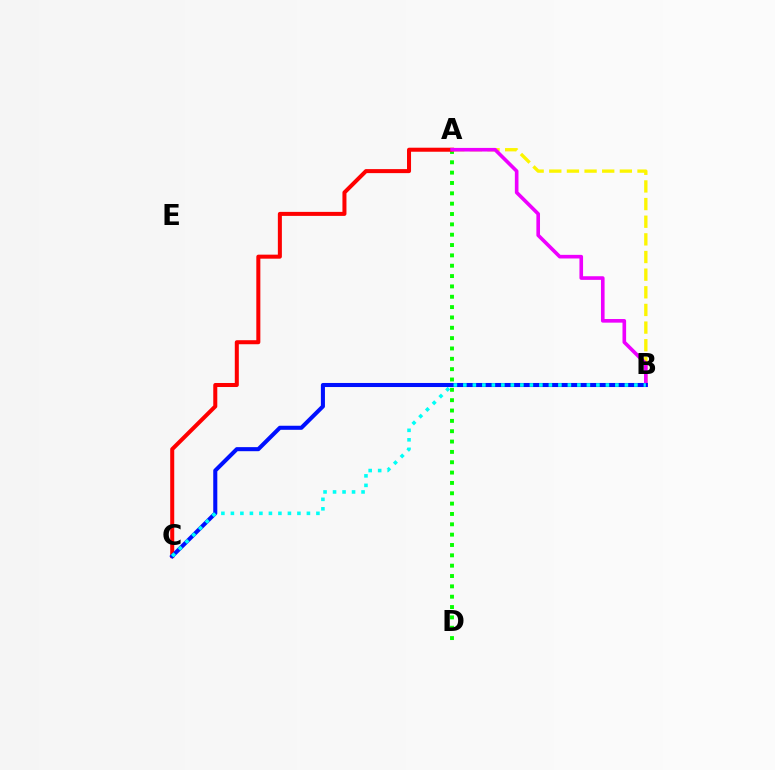{('A', 'D'): [{'color': '#08ff00', 'line_style': 'dotted', 'thickness': 2.81}], ('A', 'C'): [{'color': '#ff0000', 'line_style': 'solid', 'thickness': 2.9}], ('A', 'B'): [{'color': '#fcf500', 'line_style': 'dashed', 'thickness': 2.4}, {'color': '#ee00ff', 'line_style': 'solid', 'thickness': 2.61}], ('B', 'C'): [{'color': '#0010ff', 'line_style': 'solid', 'thickness': 2.92}, {'color': '#00fff6', 'line_style': 'dotted', 'thickness': 2.58}]}